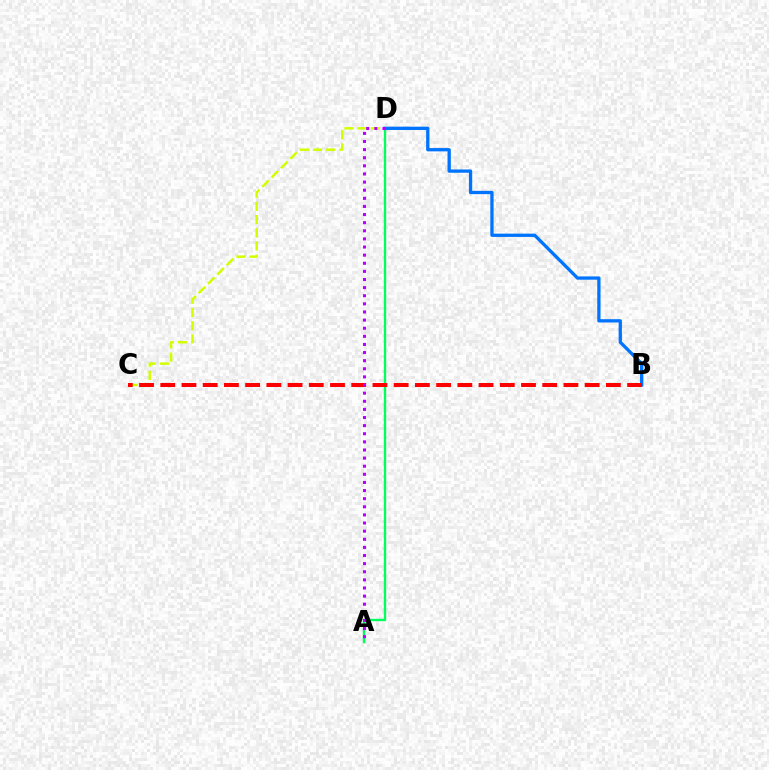{('C', 'D'): [{'color': '#d1ff00', 'line_style': 'dashed', 'thickness': 1.79}], ('A', 'D'): [{'color': '#00ff5c', 'line_style': 'solid', 'thickness': 1.69}, {'color': '#b900ff', 'line_style': 'dotted', 'thickness': 2.21}], ('B', 'D'): [{'color': '#0074ff', 'line_style': 'solid', 'thickness': 2.37}], ('B', 'C'): [{'color': '#ff0000', 'line_style': 'dashed', 'thickness': 2.88}]}